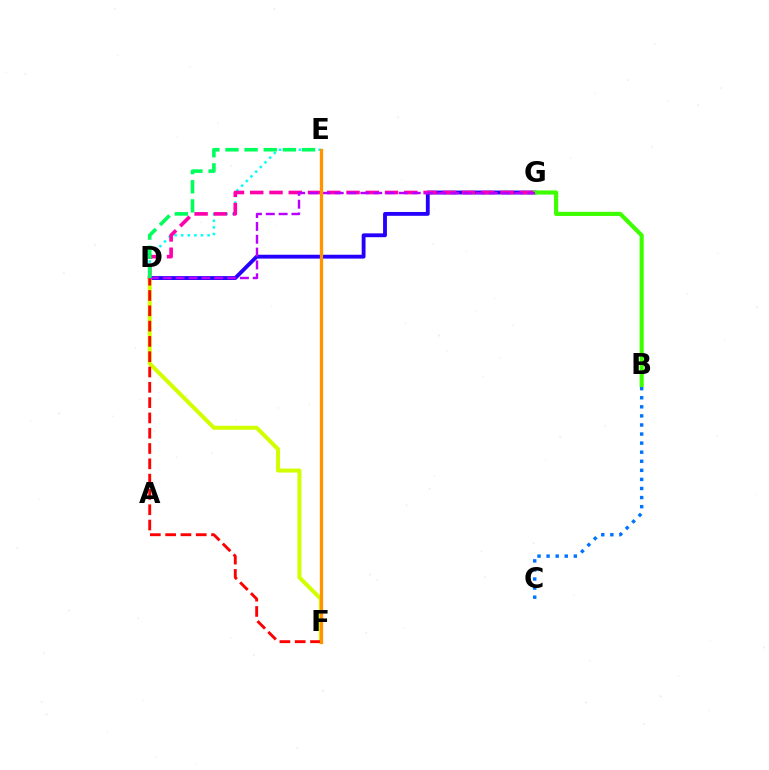{('D', 'G'): [{'color': '#2500ff', 'line_style': 'solid', 'thickness': 2.77}, {'color': '#ff00ac', 'line_style': 'dashed', 'thickness': 2.62}, {'color': '#b900ff', 'line_style': 'dashed', 'thickness': 1.74}], ('B', 'G'): [{'color': '#3dff00', 'line_style': 'solid', 'thickness': 2.98}], ('D', 'E'): [{'color': '#00fff6', 'line_style': 'dotted', 'thickness': 1.79}, {'color': '#00ff5c', 'line_style': 'dashed', 'thickness': 2.6}], ('B', 'C'): [{'color': '#0074ff', 'line_style': 'dotted', 'thickness': 2.47}], ('D', 'F'): [{'color': '#d1ff00', 'line_style': 'solid', 'thickness': 2.89}, {'color': '#ff0000', 'line_style': 'dashed', 'thickness': 2.08}], ('E', 'F'): [{'color': '#ff9400', 'line_style': 'solid', 'thickness': 2.38}]}